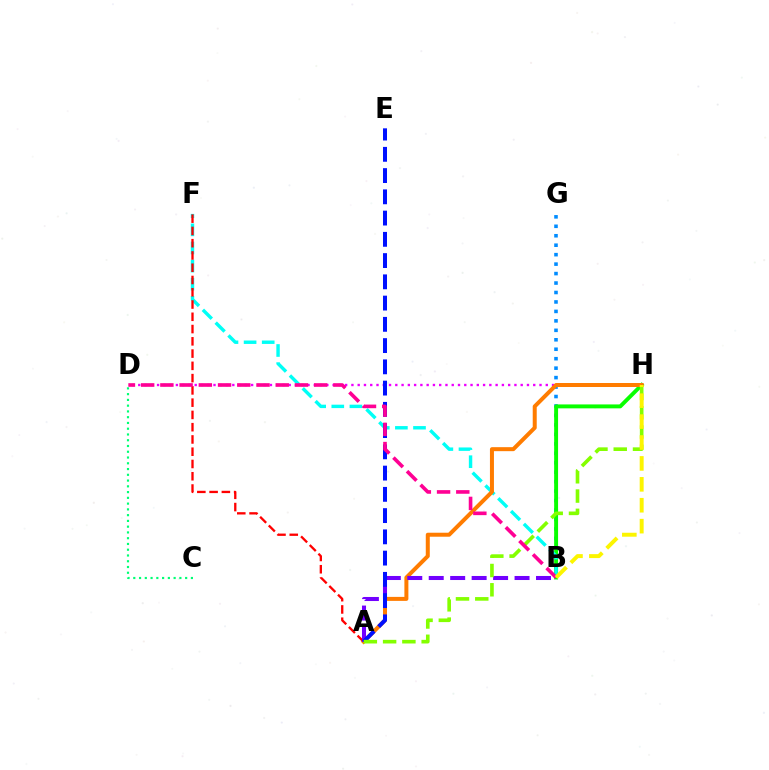{('B', 'G'): [{'color': '#008cff', 'line_style': 'dotted', 'thickness': 2.57}], ('B', 'H'): [{'color': '#08ff00', 'line_style': 'solid', 'thickness': 2.82}, {'color': '#fcf500', 'line_style': 'dashed', 'thickness': 2.84}], ('D', 'H'): [{'color': '#ee00ff', 'line_style': 'dotted', 'thickness': 1.7}], ('B', 'F'): [{'color': '#00fff6', 'line_style': 'dashed', 'thickness': 2.46}], ('A', 'F'): [{'color': '#ff0000', 'line_style': 'dashed', 'thickness': 1.67}], ('A', 'H'): [{'color': '#ff7c00', 'line_style': 'solid', 'thickness': 2.88}, {'color': '#84ff00', 'line_style': 'dashed', 'thickness': 2.62}], ('A', 'B'): [{'color': '#7200ff', 'line_style': 'dashed', 'thickness': 2.91}], ('A', 'E'): [{'color': '#0010ff', 'line_style': 'dashed', 'thickness': 2.89}], ('C', 'D'): [{'color': '#00ff74', 'line_style': 'dotted', 'thickness': 1.57}], ('B', 'D'): [{'color': '#ff0094', 'line_style': 'dashed', 'thickness': 2.61}]}